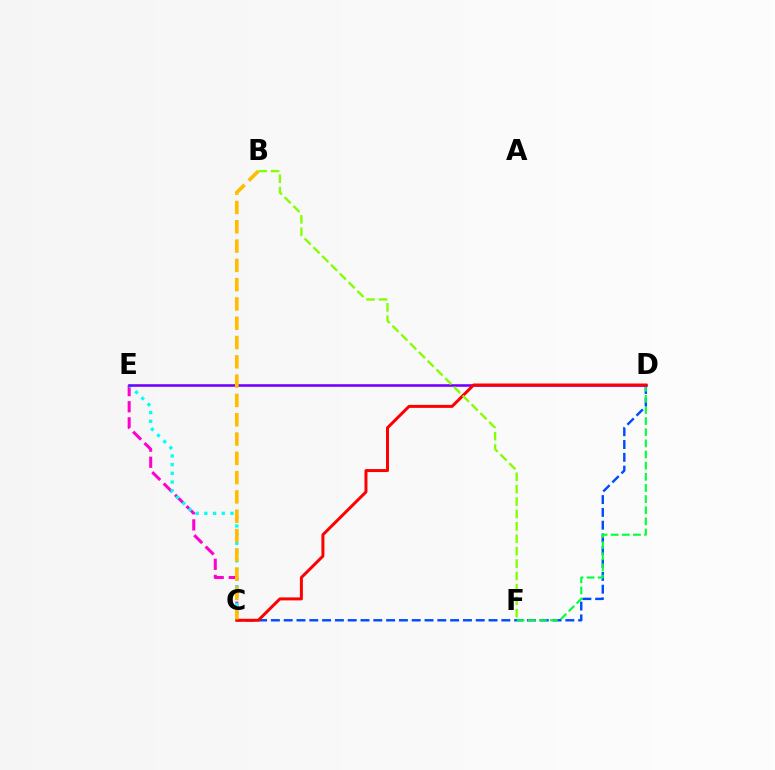{('C', 'D'): [{'color': '#004bff', 'line_style': 'dashed', 'thickness': 1.74}, {'color': '#ff0000', 'line_style': 'solid', 'thickness': 2.16}], ('D', 'F'): [{'color': '#00ff39', 'line_style': 'dashed', 'thickness': 1.51}], ('C', 'E'): [{'color': '#ff00cf', 'line_style': 'dashed', 'thickness': 2.19}, {'color': '#00fff6', 'line_style': 'dotted', 'thickness': 2.37}], ('D', 'E'): [{'color': '#7200ff', 'line_style': 'solid', 'thickness': 1.87}], ('B', 'C'): [{'color': '#ffbd00', 'line_style': 'dashed', 'thickness': 2.62}], ('B', 'F'): [{'color': '#84ff00', 'line_style': 'dashed', 'thickness': 1.68}]}